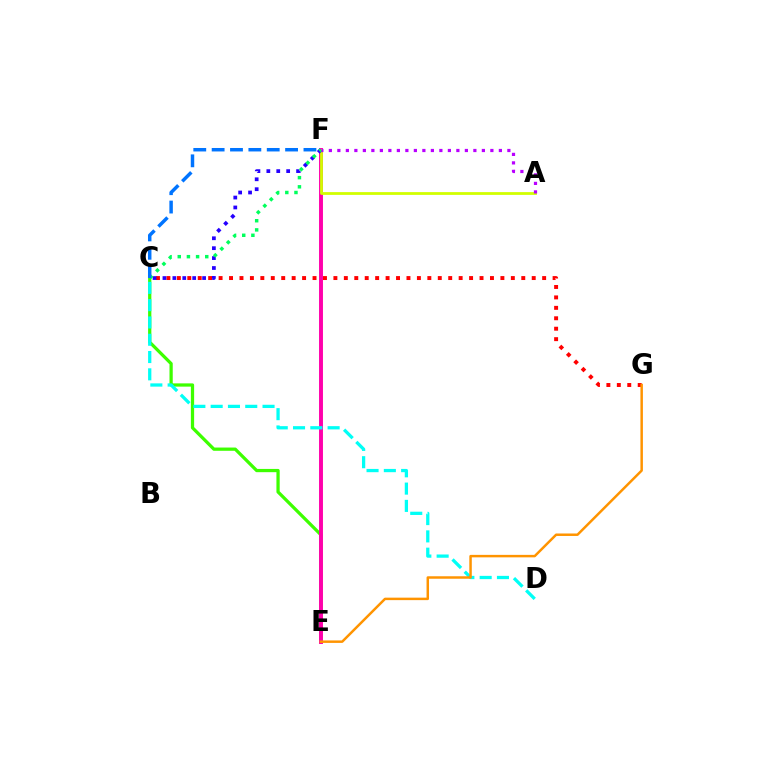{('C', 'G'): [{'color': '#ff0000', 'line_style': 'dotted', 'thickness': 2.84}], ('C', 'E'): [{'color': '#3dff00', 'line_style': 'solid', 'thickness': 2.34}], ('E', 'F'): [{'color': '#ff00ac', 'line_style': 'solid', 'thickness': 2.82}], ('A', 'F'): [{'color': '#d1ff00', 'line_style': 'solid', 'thickness': 2.0}, {'color': '#b900ff', 'line_style': 'dotted', 'thickness': 2.31}], ('C', 'F'): [{'color': '#2500ff', 'line_style': 'dotted', 'thickness': 2.69}, {'color': '#00ff5c', 'line_style': 'dotted', 'thickness': 2.49}, {'color': '#0074ff', 'line_style': 'dashed', 'thickness': 2.49}], ('C', 'D'): [{'color': '#00fff6', 'line_style': 'dashed', 'thickness': 2.35}], ('E', 'G'): [{'color': '#ff9400', 'line_style': 'solid', 'thickness': 1.78}]}